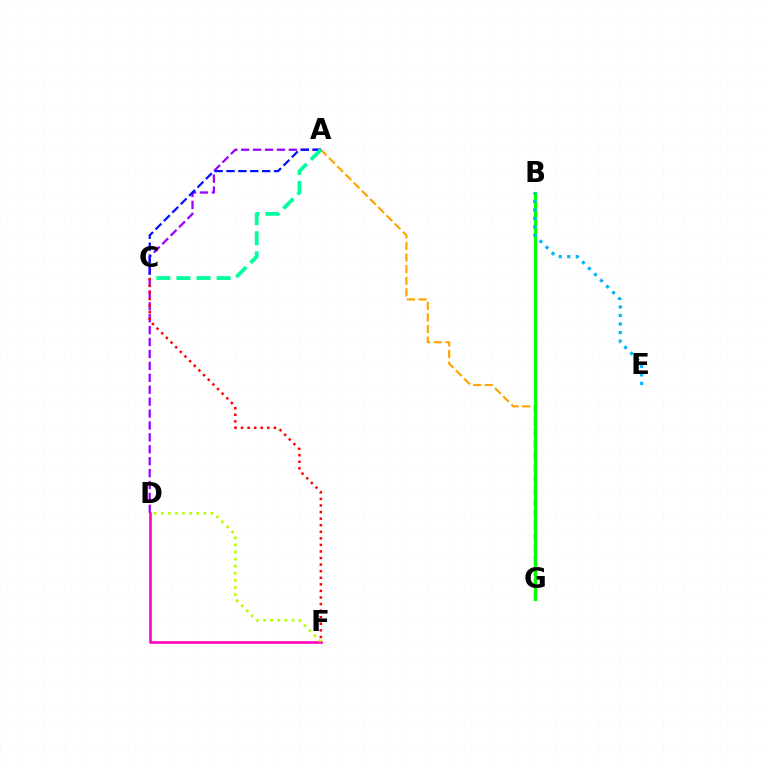{('A', 'G'): [{'color': '#ffa500', 'line_style': 'dashed', 'thickness': 1.58}], ('A', 'D'): [{'color': '#9b00ff', 'line_style': 'dashed', 'thickness': 1.62}], ('A', 'C'): [{'color': '#0010ff', 'line_style': 'dashed', 'thickness': 1.61}, {'color': '#00ff9d', 'line_style': 'dashed', 'thickness': 2.73}], ('B', 'G'): [{'color': '#08ff00', 'line_style': 'solid', 'thickness': 2.33}], ('D', 'F'): [{'color': '#ff00bd', 'line_style': 'solid', 'thickness': 1.88}, {'color': '#b3ff00', 'line_style': 'dotted', 'thickness': 1.93}], ('C', 'F'): [{'color': '#ff0000', 'line_style': 'dotted', 'thickness': 1.79}], ('B', 'E'): [{'color': '#00b5ff', 'line_style': 'dotted', 'thickness': 2.32}]}